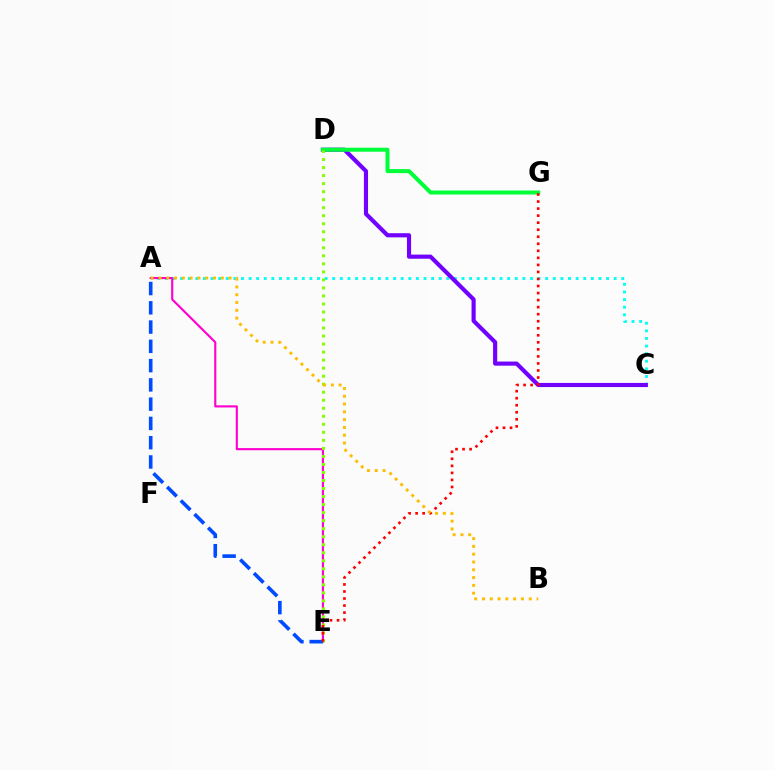{('A', 'C'): [{'color': '#00fff6', 'line_style': 'dotted', 'thickness': 2.07}], ('C', 'D'): [{'color': '#7200ff', 'line_style': 'solid', 'thickness': 2.98}], ('A', 'E'): [{'color': '#ff00cf', 'line_style': 'solid', 'thickness': 1.53}, {'color': '#004bff', 'line_style': 'dashed', 'thickness': 2.62}], ('D', 'G'): [{'color': '#00ff39', 'line_style': 'solid', 'thickness': 2.89}], ('D', 'E'): [{'color': '#84ff00', 'line_style': 'dotted', 'thickness': 2.18}], ('E', 'G'): [{'color': '#ff0000', 'line_style': 'dotted', 'thickness': 1.91}], ('A', 'B'): [{'color': '#ffbd00', 'line_style': 'dotted', 'thickness': 2.12}]}